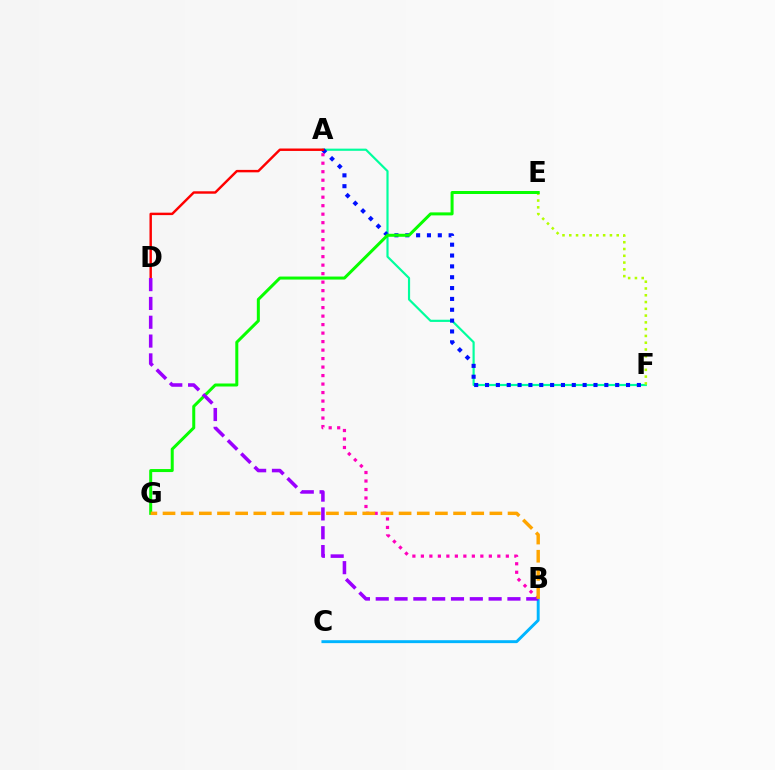{('A', 'F'): [{'color': '#00ff9d', 'line_style': 'solid', 'thickness': 1.57}, {'color': '#0010ff', 'line_style': 'dotted', 'thickness': 2.95}], ('B', 'C'): [{'color': '#00b5ff', 'line_style': 'solid', 'thickness': 2.1}], ('E', 'F'): [{'color': '#b3ff00', 'line_style': 'dotted', 'thickness': 1.84}], ('A', 'D'): [{'color': '#ff0000', 'line_style': 'solid', 'thickness': 1.75}], ('E', 'G'): [{'color': '#08ff00', 'line_style': 'solid', 'thickness': 2.17}], ('A', 'B'): [{'color': '#ff00bd', 'line_style': 'dotted', 'thickness': 2.31}], ('B', 'D'): [{'color': '#9b00ff', 'line_style': 'dashed', 'thickness': 2.56}], ('B', 'G'): [{'color': '#ffa500', 'line_style': 'dashed', 'thickness': 2.47}]}